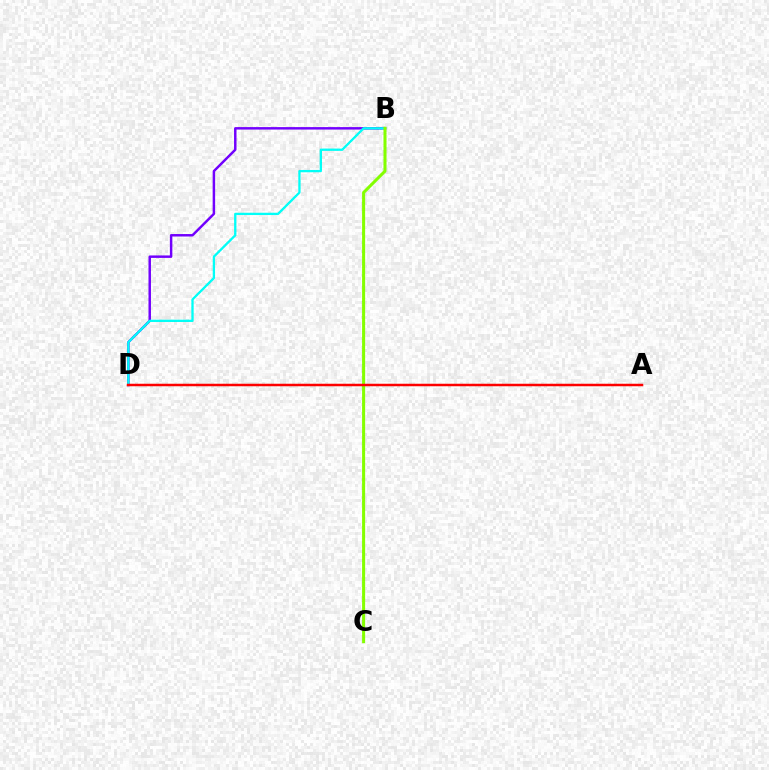{('B', 'D'): [{'color': '#7200ff', 'line_style': 'solid', 'thickness': 1.78}, {'color': '#00fff6', 'line_style': 'solid', 'thickness': 1.66}], ('B', 'C'): [{'color': '#84ff00', 'line_style': 'solid', 'thickness': 2.19}], ('A', 'D'): [{'color': '#ff0000', 'line_style': 'solid', 'thickness': 1.8}]}